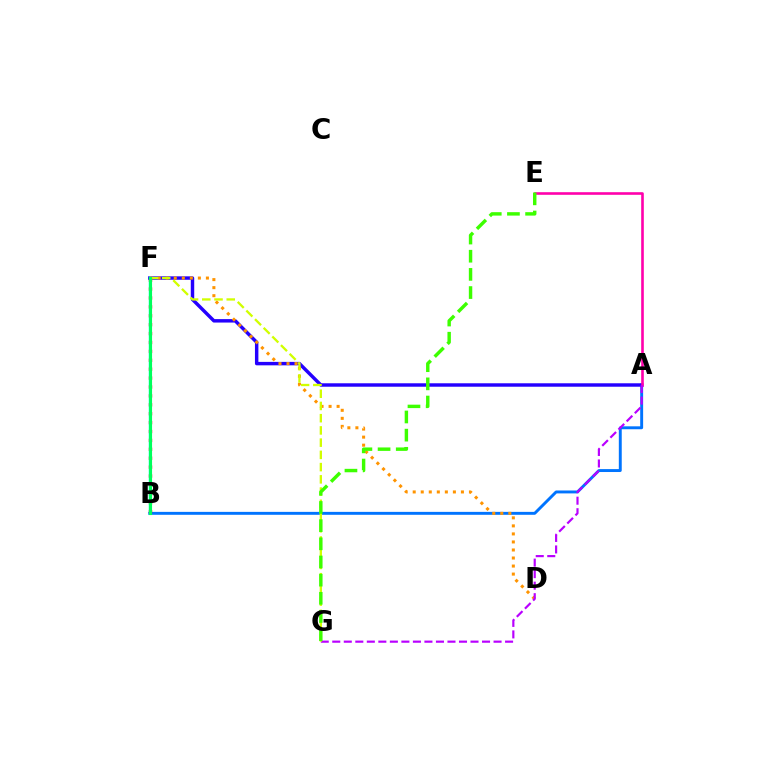{('A', 'B'): [{'color': '#0074ff', 'line_style': 'solid', 'thickness': 2.1}], ('A', 'F'): [{'color': '#2500ff', 'line_style': 'solid', 'thickness': 2.48}], ('D', 'F'): [{'color': '#ff9400', 'line_style': 'dotted', 'thickness': 2.18}], ('A', 'E'): [{'color': '#ff00ac', 'line_style': 'solid', 'thickness': 1.89}], ('B', 'F'): [{'color': '#00fff6', 'line_style': 'solid', 'thickness': 1.74}, {'color': '#ff0000', 'line_style': 'dotted', 'thickness': 2.42}, {'color': '#00ff5c', 'line_style': 'solid', 'thickness': 2.24}], ('A', 'G'): [{'color': '#b900ff', 'line_style': 'dashed', 'thickness': 1.57}], ('F', 'G'): [{'color': '#d1ff00', 'line_style': 'dashed', 'thickness': 1.66}], ('E', 'G'): [{'color': '#3dff00', 'line_style': 'dashed', 'thickness': 2.47}]}